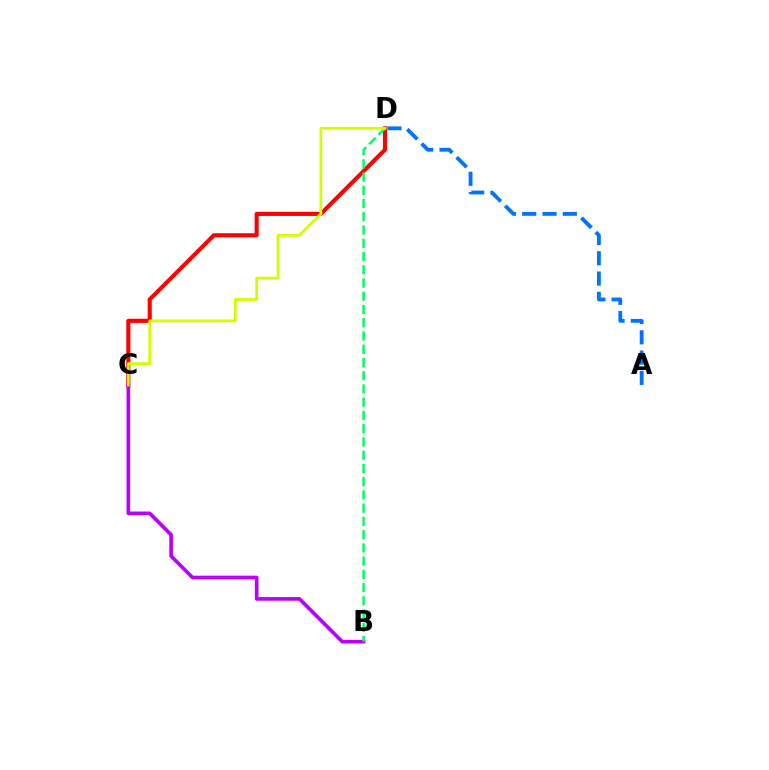{('C', 'D'): [{'color': '#ff0000', 'line_style': 'solid', 'thickness': 2.96}, {'color': '#d1ff00', 'line_style': 'solid', 'thickness': 2.01}], ('B', 'C'): [{'color': '#b900ff', 'line_style': 'solid', 'thickness': 2.63}], ('A', 'D'): [{'color': '#0074ff', 'line_style': 'dashed', 'thickness': 2.76}], ('B', 'D'): [{'color': '#00ff5c', 'line_style': 'dashed', 'thickness': 1.8}]}